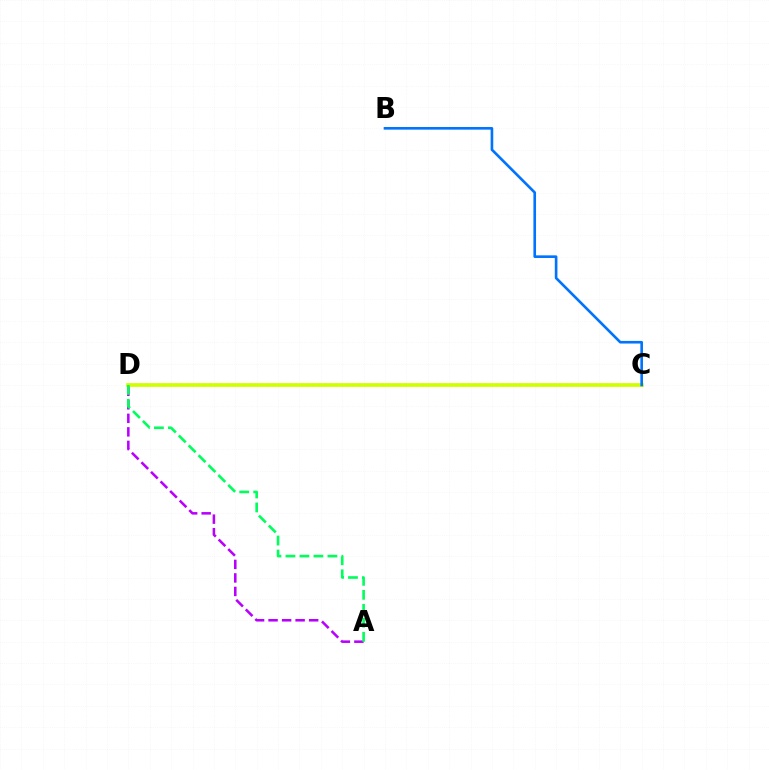{('C', 'D'): [{'color': '#ff0000', 'line_style': 'dotted', 'thickness': 1.56}, {'color': '#d1ff00', 'line_style': 'solid', 'thickness': 2.68}], ('A', 'D'): [{'color': '#b900ff', 'line_style': 'dashed', 'thickness': 1.84}, {'color': '#00ff5c', 'line_style': 'dashed', 'thickness': 1.9}], ('B', 'C'): [{'color': '#0074ff', 'line_style': 'solid', 'thickness': 1.9}]}